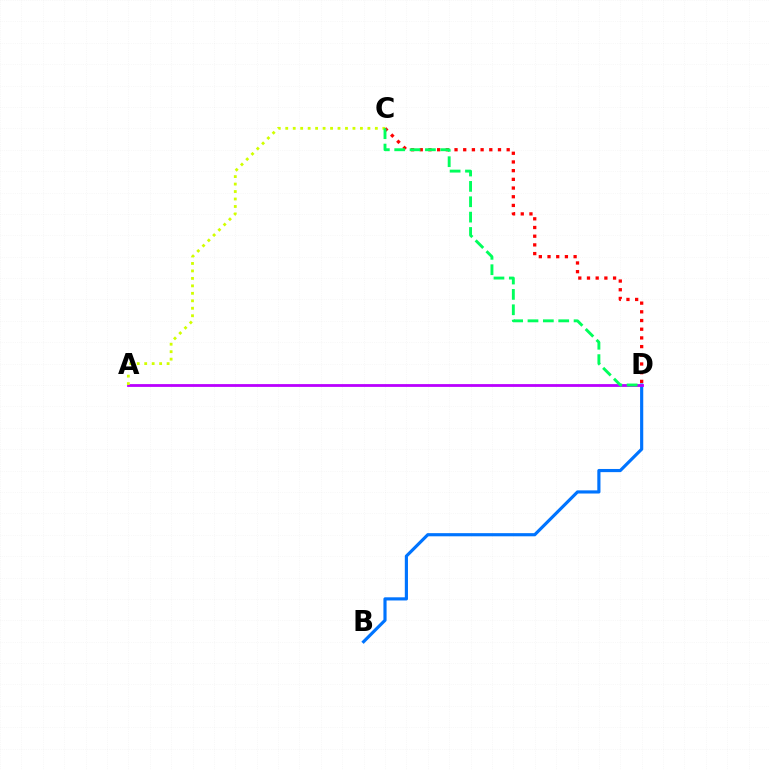{('B', 'D'): [{'color': '#0074ff', 'line_style': 'solid', 'thickness': 2.27}], ('A', 'D'): [{'color': '#b900ff', 'line_style': 'solid', 'thickness': 2.01}], ('C', 'D'): [{'color': '#ff0000', 'line_style': 'dotted', 'thickness': 2.36}, {'color': '#00ff5c', 'line_style': 'dashed', 'thickness': 2.09}], ('A', 'C'): [{'color': '#d1ff00', 'line_style': 'dotted', 'thickness': 2.03}]}